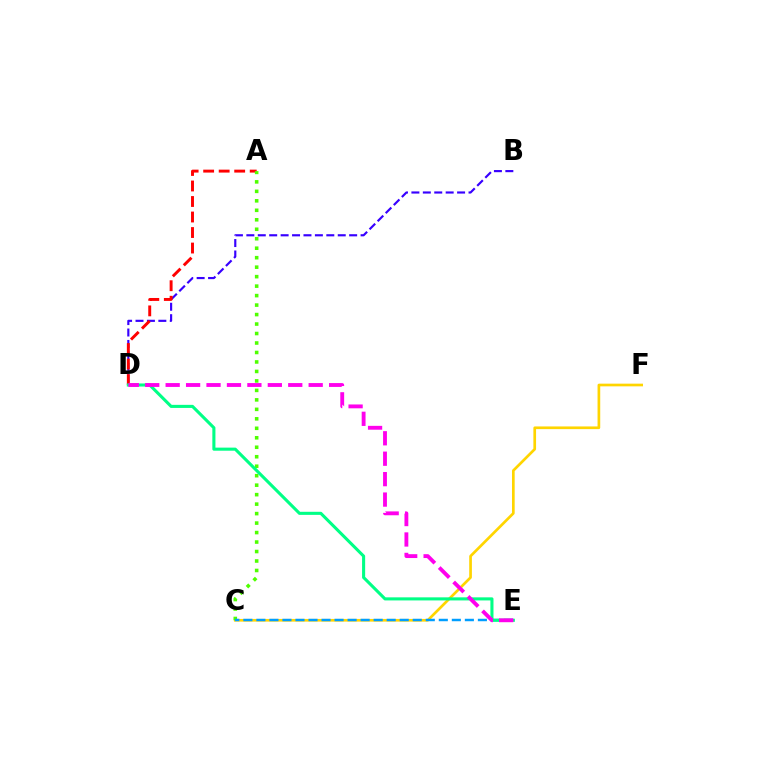{('B', 'D'): [{'color': '#3700ff', 'line_style': 'dashed', 'thickness': 1.55}], ('A', 'D'): [{'color': '#ff0000', 'line_style': 'dashed', 'thickness': 2.11}], ('C', 'F'): [{'color': '#ffd500', 'line_style': 'solid', 'thickness': 1.93}], ('A', 'C'): [{'color': '#4fff00', 'line_style': 'dotted', 'thickness': 2.58}], ('C', 'E'): [{'color': '#009eff', 'line_style': 'dashed', 'thickness': 1.77}], ('D', 'E'): [{'color': '#00ff86', 'line_style': 'solid', 'thickness': 2.22}, {'color': '#ff00ed', 'line_style': 'dashed', 'thickness': 2.78}]}